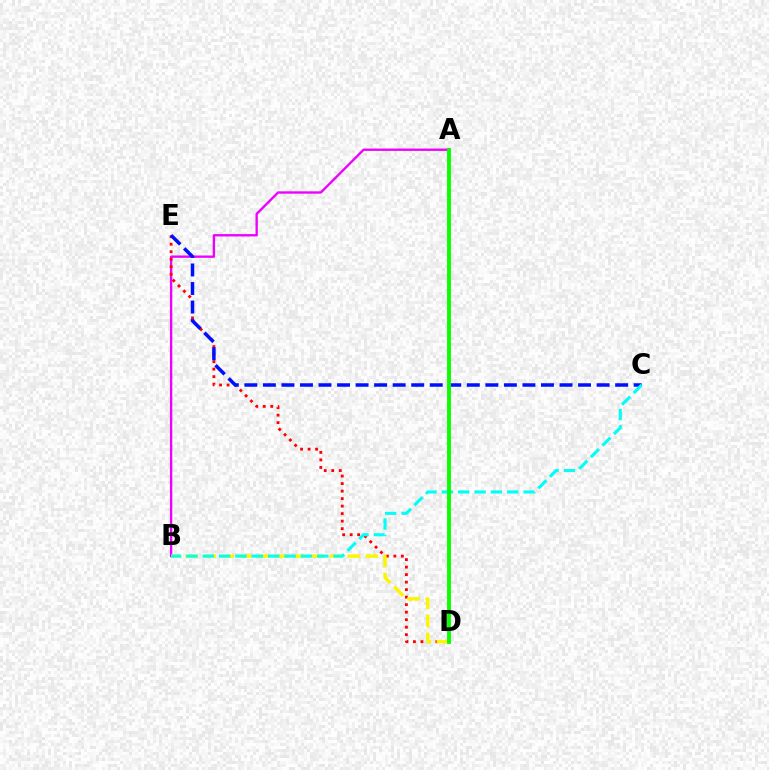{('A', 'B'): [{'color': '#ee00ff', 'line_style': 'solid', 'thickness': 1.69}], ('D', 'E'): [{'color': '#ff0000', 'line_style': 'dotted', 'thickness': 2.04}], ('C', 'E'): [{'color': '#0010ff', 'line_style': 'dashed', 'thickness': 2.52}], ('B', 'D'): [{'color': '#fcf500', 'line_style': 'dashed', 'thickness': 2.45}], ('B', 'C'): [{'color': '#00fff6', 'line_style': 'dashed', 'thickness': 2.22}], ('A', 'D'): [{'color': '#08ff00', 'line_style': 'solid', 'thickness': 2.79}]}